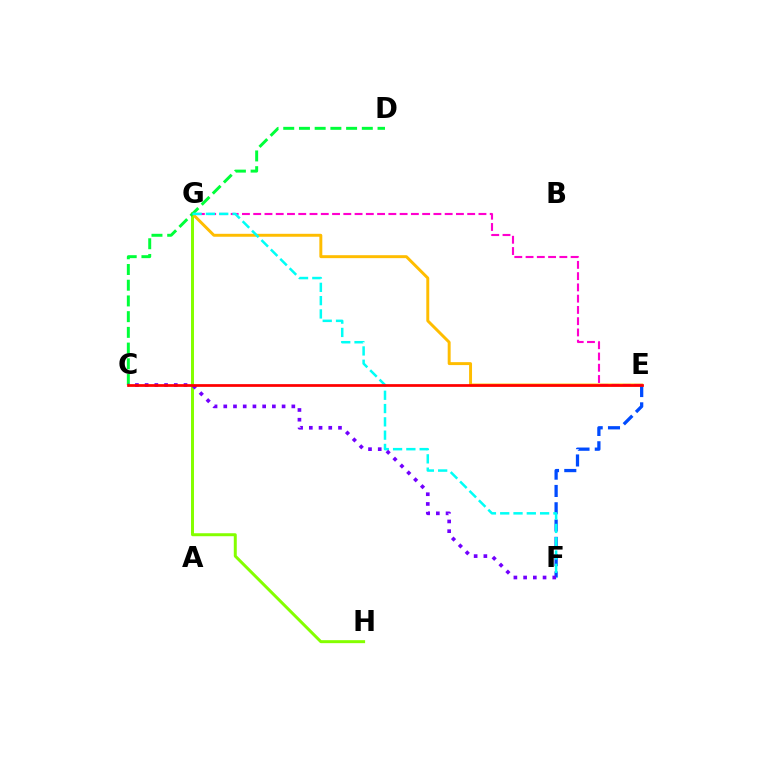{('G', 'H'): [{'color': '#84ff00', 'line_style': 'solid', 'thickness': 2.14}], ('E', 'G'): [{'color': '#ffbd00', 'line_style': 'solid', 'thickness': 2.12}, {'color': '#ff00cf', 'line_style': 'dashed', 'thickness': 1.53}], ('E', 'F'): [{'color': '#004bff', 'line_style': 'dashed', 'thickness': 2.35}], ('C', 'D'): [{'color': '#00ff39', 'line_style': 'dashed', 'thickness': 2.13}], ('F', 'G'): [{'color': '#00fff6', 'line_style': 'dashed', 'thickness': 1.81}], ('C', 'F'): [{'color': '#7200ff', 'line_style': 'dotted', 'thickness': 2.64}], ('C', 'E'): [{'color': '#ff0000', 'line_style': 'solid', 'thickness': 1.97}]}